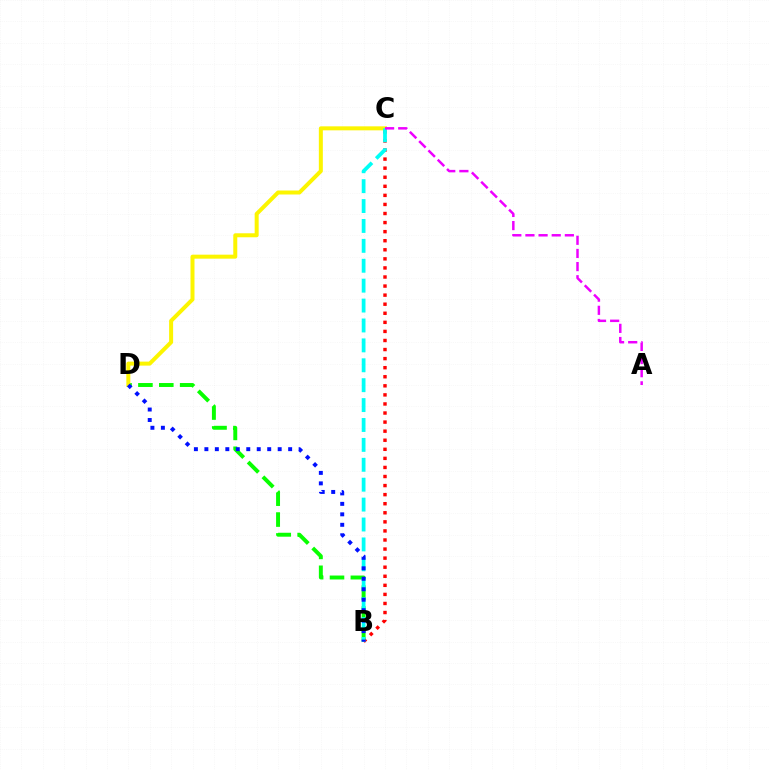{('B', 'D'): [{'color': '#08ff00', 'line_style': 'dashed', 'thickness': 2.84}, {'color': '#0010ff', 'line_style': 'dotted', 'thickness': 2.84}], ('B', 'C'): [{'color': '#ff0000', 'line_style': 'dotted', 'thickness': 2.46}, {'color': '#00fff6', 'line_style': 'dashed', 'thickness': 2.7}], ('C', 'D'): [{'color': '#fcf500', 'line_style': 'solid', 'thickness': 2.88}], ('A', 'C'): [{'color': '#ee00ff', 'line_style': 'dashed', 'thickness': 1.79}]}